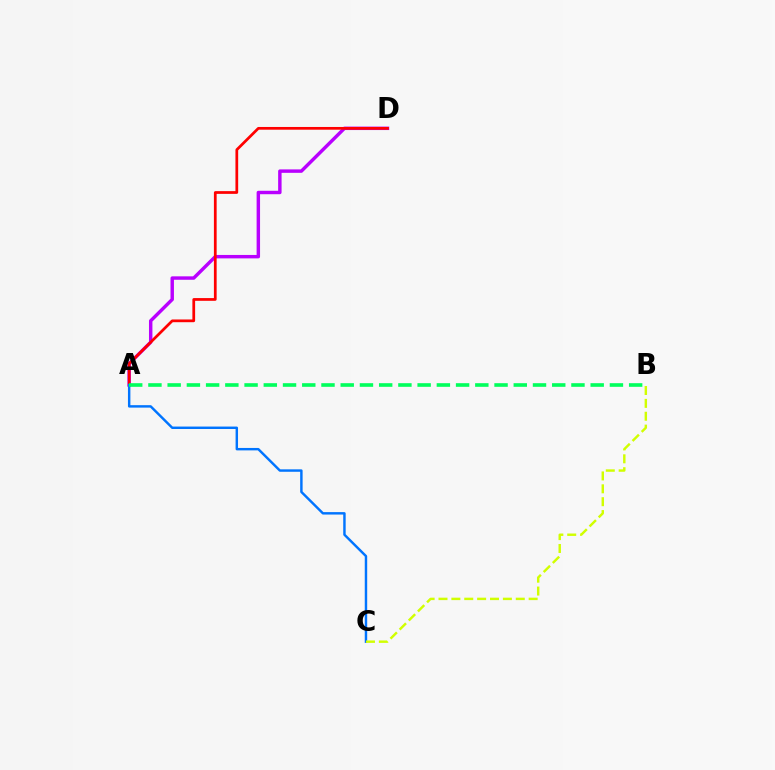{('A', 'D'): [{'color': '#b900ff', 'line_style': 'solid', 'thickness': 2.47}, {'color': '#ff0000', 'line_style': 'solid', 'thickness': 1.97}], ('A', 'C'): [{'color': '#0074ff', 'line_style': 'solid', 'thickness': 1.76}], ('A', 'B'): [{'color': '#00ff5c', 'line_style': 'dashed', 'thickness': 2.61}], ('B', 'C'): [{'color': '#d1ff00', 'line_style': 'dashed', 'thickness': 1.75}]}